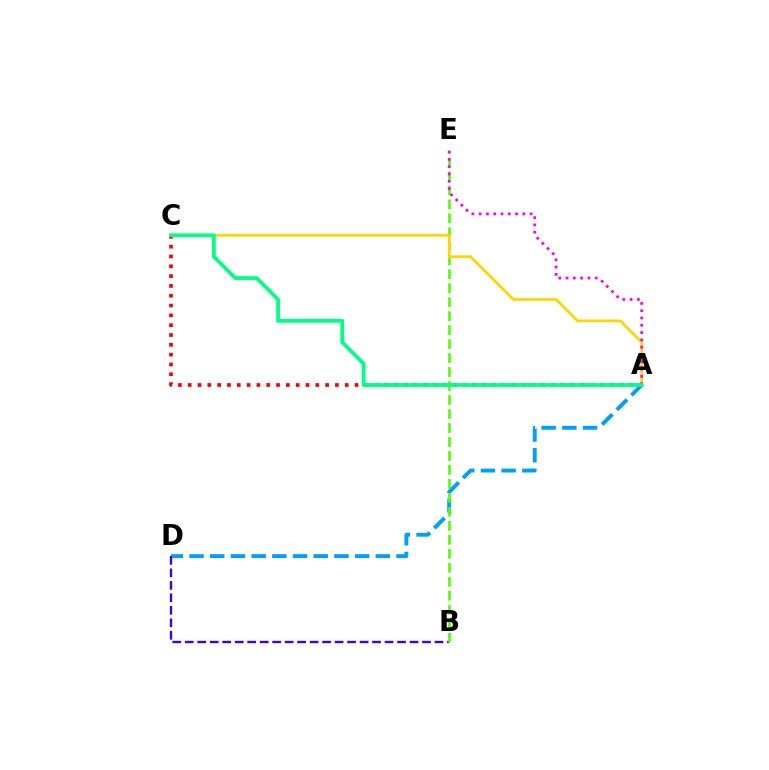{('A', 'D'): [{'color': '#009eff', 'line_style': 'dashed', 'thickness': 2.81}], ('B', 'D'): [{'color': '#3700ff', 'line_style': 'dashed', 'thickness': 1.7}], ('A', 'C'): [{'color': '#ff0000', 'line_style': 'dotted', 'thickness': 2.67}, {'color': '#ffd500', 'line_style': 'solid', 'thickness': 1.97}, {'color': '#00ff86', 'line_style': 'solid', 'thickness': 2.72}], ('B', 'E'): [{'color': '#4fff00', 'line_style': 'dashed', 'thickness': 1.9}], ('A', 'E'): [{'color': '#ff00ed', 'line_style': 'dotted', 'thickness': 1.98}]}